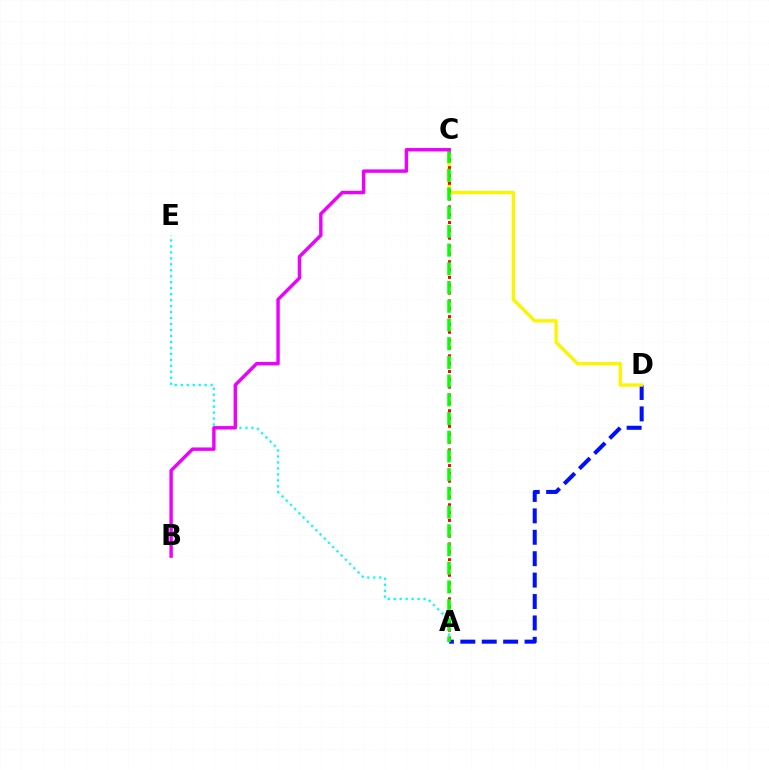{('A', 'E'): [{'color': '#00fff6', 'line_style': 'dotted', 'thickness': 1.62}], ('A', 'D'): [{'color': '#0010ff', 'line_style': 'dashed', 'thickness': 2.91}], ('C', 'D'): [{'color': '#fcf500', 'line_style': 'solid', 'thickness': 2.4}], ('A', 'C'): [{'color': '#ff0000', 'line_style': 'dotted', 'thickness': 2.13}, {'color': '#08ff00', 'line_style': 'dashed', 'thickness': 2.54}], ('B', 'C'): [{'color': '#ee00ff', 'line_style': 'solid', 'thickness': 2.46}]}